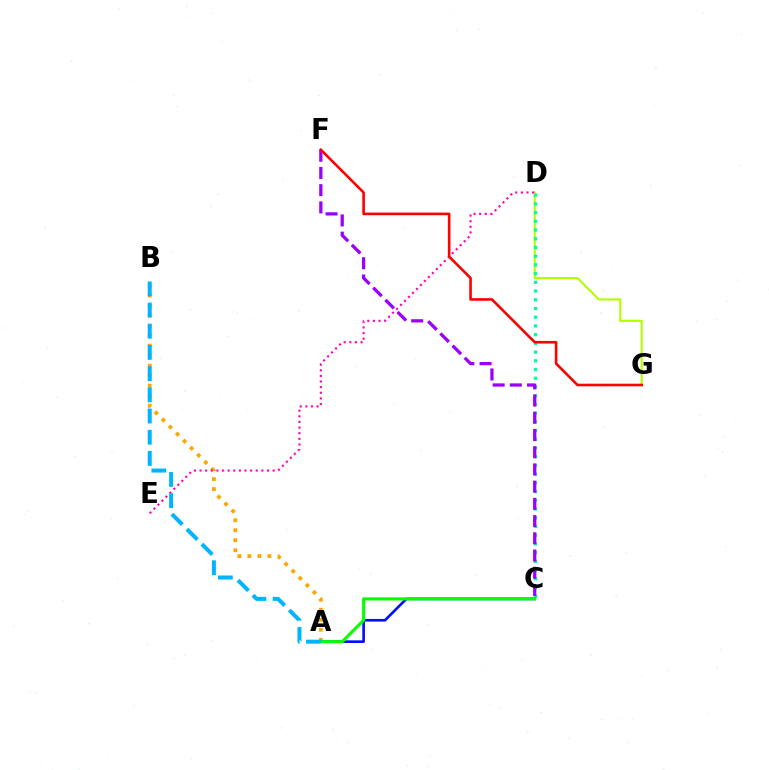{('D', 'G'): [{'color': '#b3ff00', 'line_style': 'solid', 'thickness': 1.54}], ('C', 'D'): [{'color': '#00ff9d', 'line_style': 'dotted', 'thickness': 2.37}], ('A', 'B'): [{'color': '#ffa500', 'line_style': 'dotted', 'thickness': 2.72}, {'color': '#00b5ff', 'line_style': 'dashed', 'thickness': 2.88}], ('A', 'C'): [{'color': '#0010ff', 'line_style': 'solid', 'thickness': 1.91}, {'color': '#08ff00', 'line_style': 'solid', 'thickness': 2.22}], ('D', 'E'): [{'color': '#ff00bd', 'line_style': 'dotted', 'thickness': 1.53}], ('C', 'F'): [{'color': '#9b00ff', 'line_style': 'dashed', 'thickness': 2.34}], ('F', 'G'): [{'color': '#ff0000', 'line_style': 'solid', 'thickness': 1.88}]}